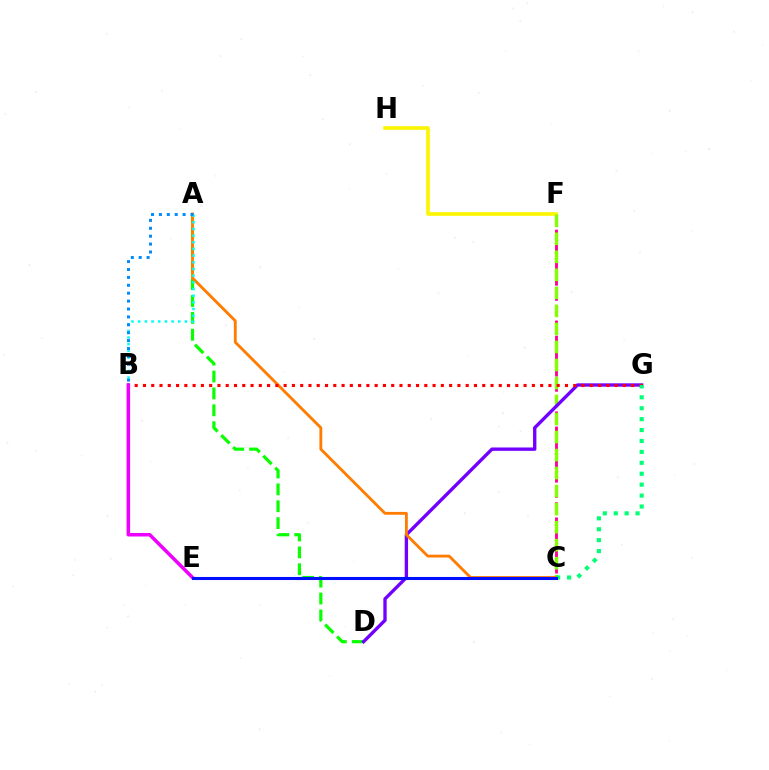{('C', 'F'): [{'color': '#ff0094', 'line_style': 'dashed', 'thickness': 2.06}, {'color': '#84ff00', 'line_style': 'dashed', 'thickness': 2.45}], ('F', 'H'): [{'color': '#fcf500', 'line_style': 'solid', 'thickness': 2.63}], ('A', 'D'): [{'color': '#08ff00', 'line_style': 'dashed', 'thickness': 2.29}], ('D', 'G'): [{'color': '#7200ff', 'line_style': 'solid', 'thickness': 2.41}], ('A', 'C'): [{'color': '#ff7c00', 'line_style': 'solid', 'thickness': 2.04}], ('A', 'B'): [{'color': '#00fff6', 'line_style': 'dotted', 'thickness': 1.81}, {'color': '#008cff', 'line_style': 'dotted', 'thickness': 2.15}], ('B', 'G'): [{'color': '#ff0000', 'line_style': 'dotted', 'thickness': 2.25}], ('B', 'E'): [{'color': '#ee00ff', 'line_style': 'solid', 'thickness': 2.54}], ('C', 'G'): [{'color': '#00ff74', 'line_style': 'dotted', 'thickness': 2.97}], ('C', 'E'): [{'color': '#0010ff', 'line_style': 'solid', 'thickness': 2.21}]}